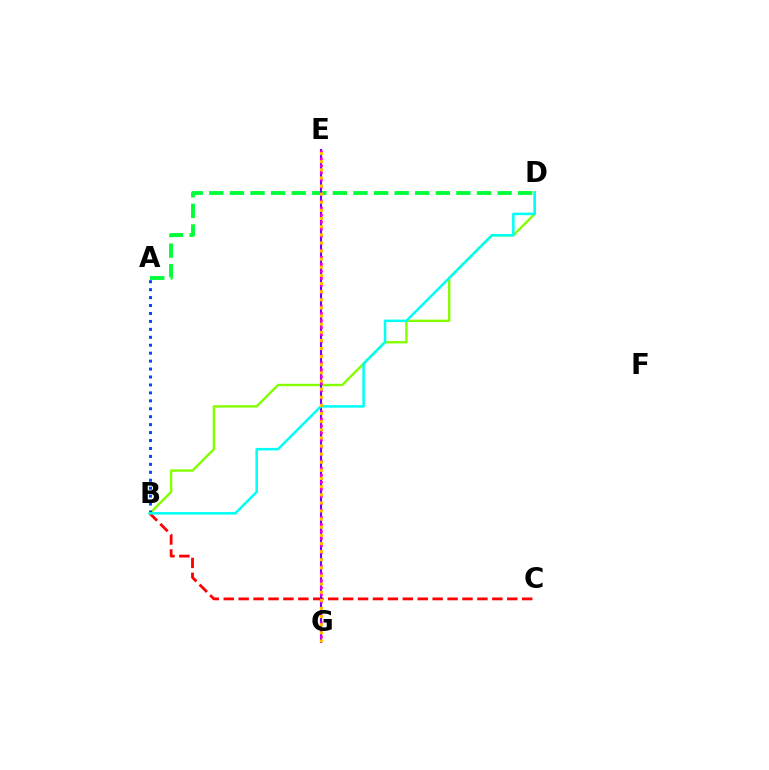{('B', 'D'): [{'color': '#84ff00', 'line_style': 'solid', 'thickness': 1.72}, {'color': '#00fff6', 'line_style': 'solid', 'thickness': 1.81}], ('A', 'B'): [{'color': '#004bff', 'line_style': 'dotted', 'thickness': 2.16}], ('B', 'C'): [{'color': '#ff0000', 'line_style': 'dashed', 'thickness': 2.03}], ('A', 'D'): [{'color': '#00ff39', 'line_style': 'dashed', 'thickness': 2.8}], ('E', 'G'): [{'color': '#7200ff', 'line_style': 'solid', 'thickness': 1.52}, {'color': '#ff00cf', 'line_style': 'dotted', 'thickness': 1.91}, {'color': '#ffbd00', 'line_style': 'dotted', 'thickness': 2.21}]}